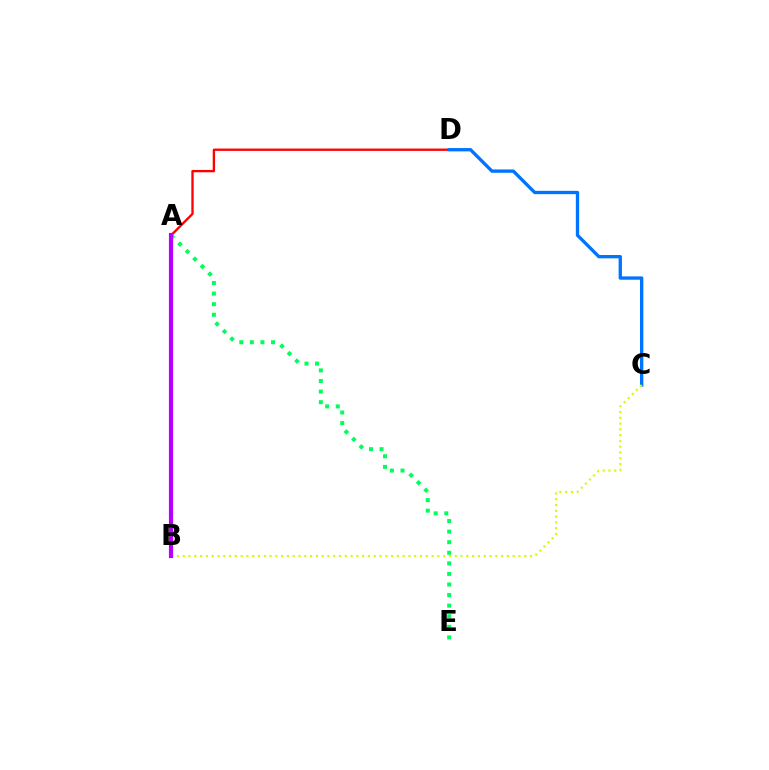{('A', 'E'): [{'color': '#00ff5c', 'line_style': 'dotted', 'thickness': 2.87}], ('A', 'D'): [{'color': '#ff0000', 'line_style': 'solid', 'thickness': 1.68}], ('C', 'D'): [{'color': '#0074ff', 'line_style': 'solid', 'thickness': 2.4}], ('B', 'C'): [{'color': '#d1ff00', 'line_style': 'dotted', 'thickness': 1.57}], ('A', 'B'): [{'color': '#b900ff', 'line_style': 'solid', 'thickness': 3.0}]}